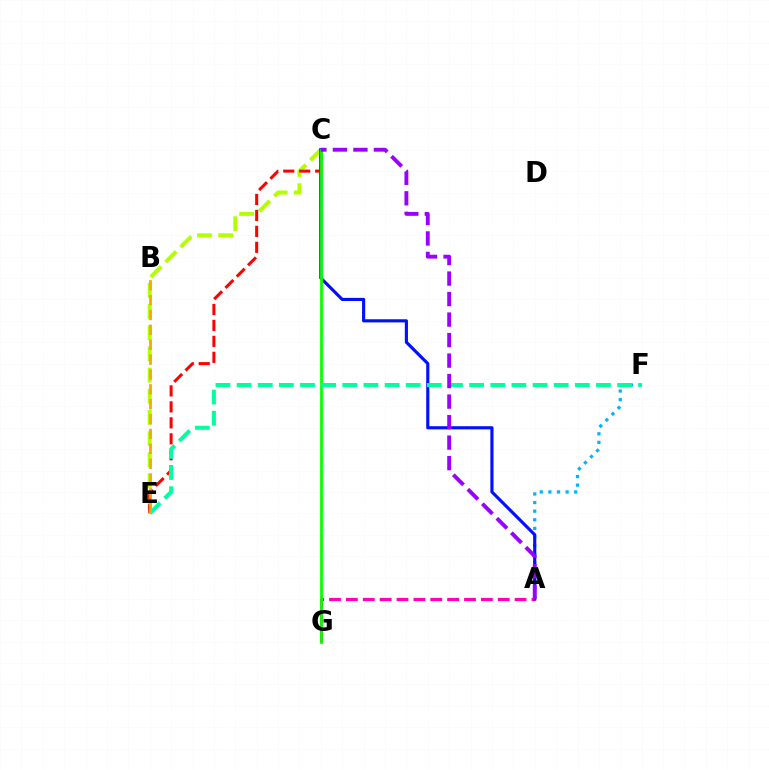{('A', 'G'): [{'color': '#ff00bd', 'line_style': 'dashed', 'thickness': 2.29}], ('C', 'E'): [{'color': '#b3ff00', 'line_style': 'dashed', 'thickness': 2.88}, {'color': '#ff0000', 'line_style': 'dashed', 'thickness': 2.17}], ('A', 'F'): [{'color': '#00b5ff', 'line_style': 'dotted', 'thickness': 2.34}], ('A', 'C'): [{'color': '#0010ff', 'line_style': 'solid', 'thickness': 2.26}, {'color': '#9b00ff', 'line_style': 'dashed', 'thickness': 2.79}], ('C', 'G'): [{'color': '#08ff00', 'line_style': 'solid', 'thickness': 1.99}], ('E', 'F'): [{'color': '#00ff9d', 'line_style': 'dashed', 'thickness': 2.87}], ('B', 'E'): [{'color': '#ffa500', 'line_style': 'dashed', 'thickness': 2.02}]}